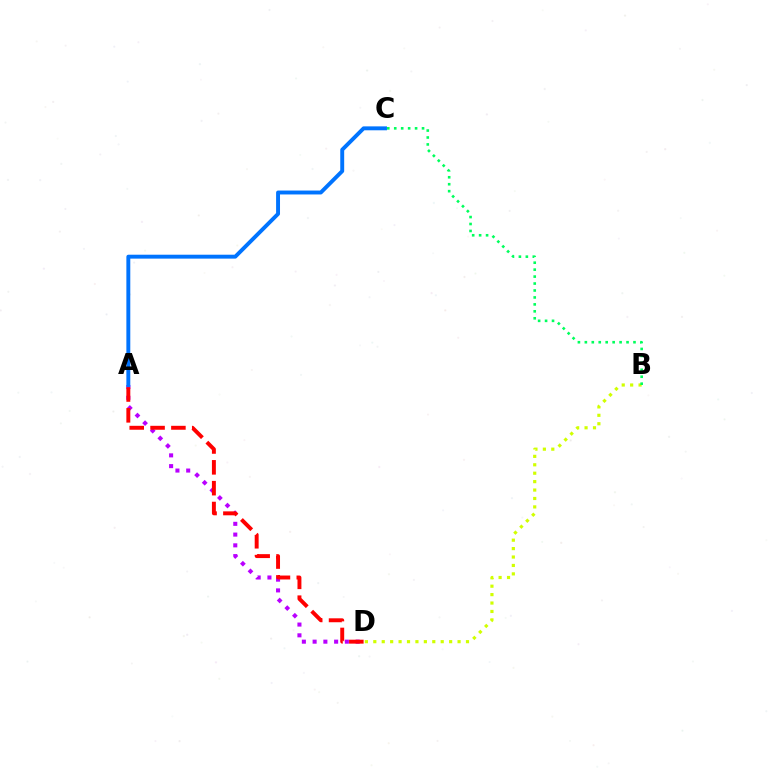{('A', 'D'): [{'color': '#b900ff', 'line_style': 'dotted', 'thickness': 2.92}, {'color': '#ff0000', 'line_style': 'dashed', 'thickness': 2.83}], ('A', 'C'): [{'color': '#0074ff', 'line_style': 'solid', 'thickness': 2.82}], ('B', 'D'): [{'color': '#d1ff00', 'line_style': 'dotted', 'thickness': 2.29}], ('B', 'C'): [{'color': '#00ff5c', 'line_style': 'dotted', 'thickness': 1.89}]}